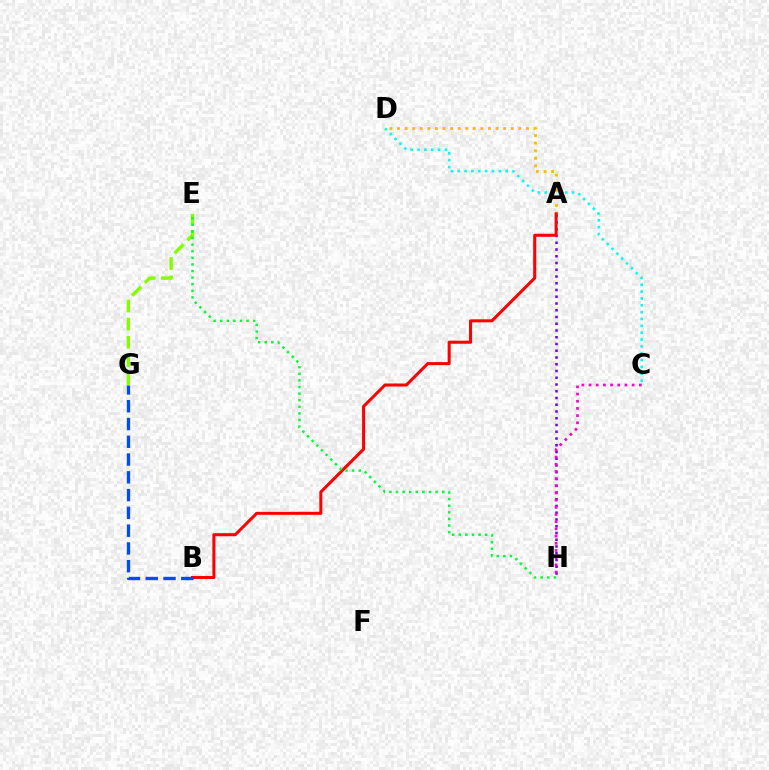{('A', 'H'): [{'color': '#7200ff', 'line_style': 'dotted', 'thickness': 1.83}], ('A', 'D'): [{'color': '#ffbd00', 'line_style': 'dotted', 'thickness': 2.06}], ('A', 'B'): [{'color': '#ff0000', 'line_style': 'solid', 'thickness': 2.19}], ('E', 'G'): [{'color': '#84ff00', 'line_style': 'dashed', 'thickness': 2.47}], ('B', 'G'): [{'color': '#004bff', 'line_style': 'dashed', 'thickness': 2.41}], ('C', 'D'): [{'color': '#00fff6', 'line_style': 'dotted', 'thickness': 1.86}], ('E', 'H'): [{'color': '#00ff39', 'line_style': 'dotted', 'thickness': 1.79}], ('C', 'H'): [{'color': '#ff00cf', 'line_style': 'dotted', 'thickness': 1.95}]}